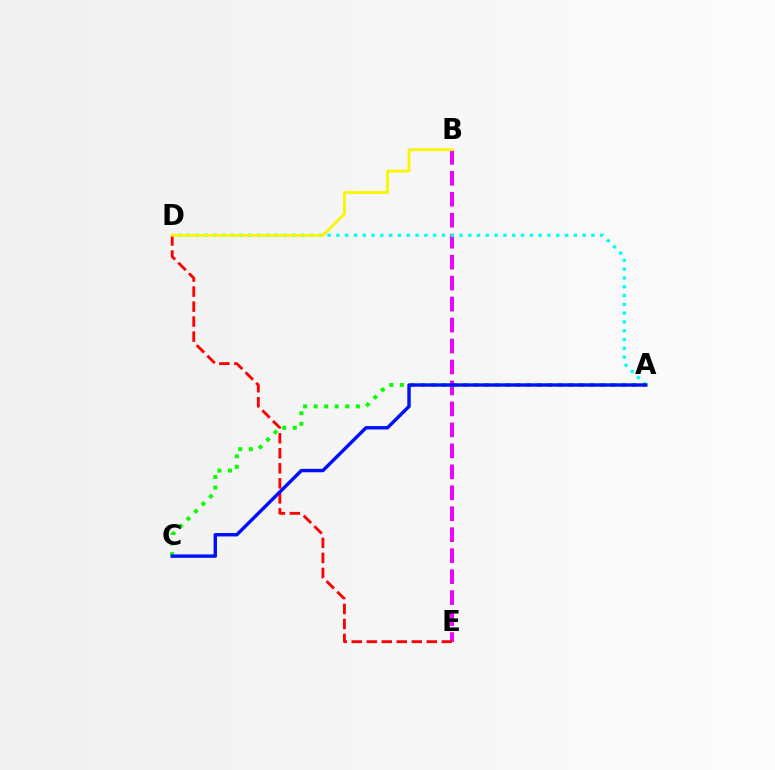{('B', 'E'): [{'color': '#ee00ff', 'line_style': 'dashed', 'thickness': 2.85}], ('D', 'E'): [{'color': '#ff0000', 'line_style': 'dashed', 'thickness': 2.04}], ('A', 'D'): [{'color': '#00fff6', 'line_style': 'dotted', 'thickness': 2.39}], ('A', 'C'): [{'color': '#08ff00', 'line_style': 'dotted', 'thickness': 2.87}, {'color': '#0010ff', 'line_style': 'solid', 'thickness': 2.46}], ('B', 'D'): [{'color': '#fcf500', 'line_style': 'solid', 'thickness': 2.02}]}